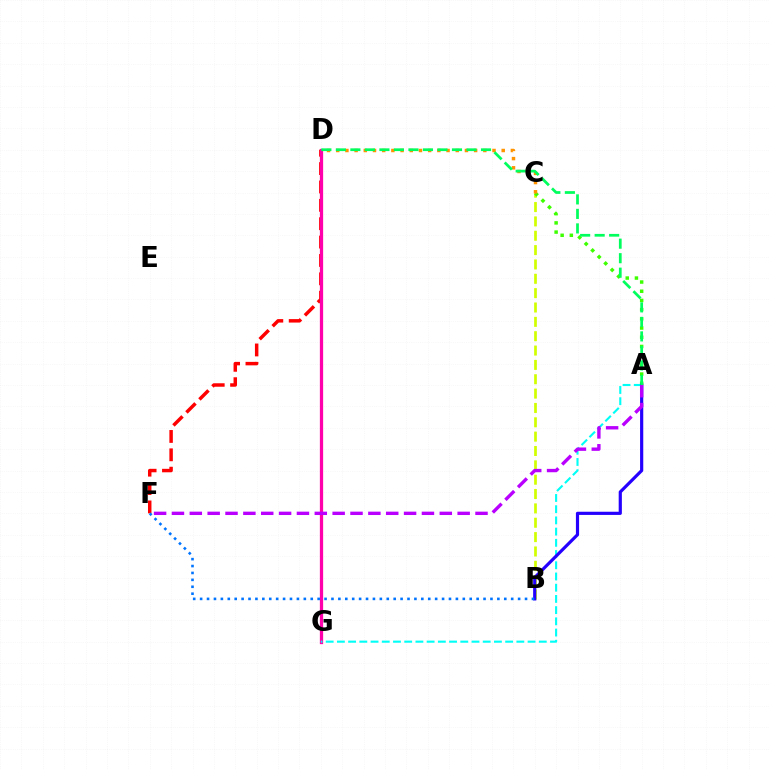{('B', 'C'): [{'color': '#d1ff00', 'line_style': 'dashed', 'thickness': 1.95}], ('D', 'F'): [{'color': '#ff0000', 'line_style': 'dashed', 'thickness': 2.5}], ('D', 'G'): [{'color': '#ff00ac', 'line_style': 'solid', 'thickness': 2.35}], ('A', 'C'): [{'color': '#3dff00', 'line_style': 'dotted', 'thickness': 2.5}], ('C', 'D'): [{'color': '#ff9400', 'line_style': 'dotted', 'thickness': 2.5}], ('A', 'G'): [{'color': '#00fff6', 'line_style': 'dashed', 'thickness': 1.52}], ('A', 'B'): [{'color': '#2500ff', 'line_style': 'solid', 'thickness': 2.29}], ('A', 'F'): [{'color': '#b900ff', 'line_style': 'dashed', 'thickness': 2.43}], ('B', 'F'): [{'color': '#0074ff', 'line_style': 'dotted', 'thickness': 1.88}], ('A', 'D'): [{'color': '#00ff5c', 'line_style': 'dashed', 'thickness': 1.97}]}